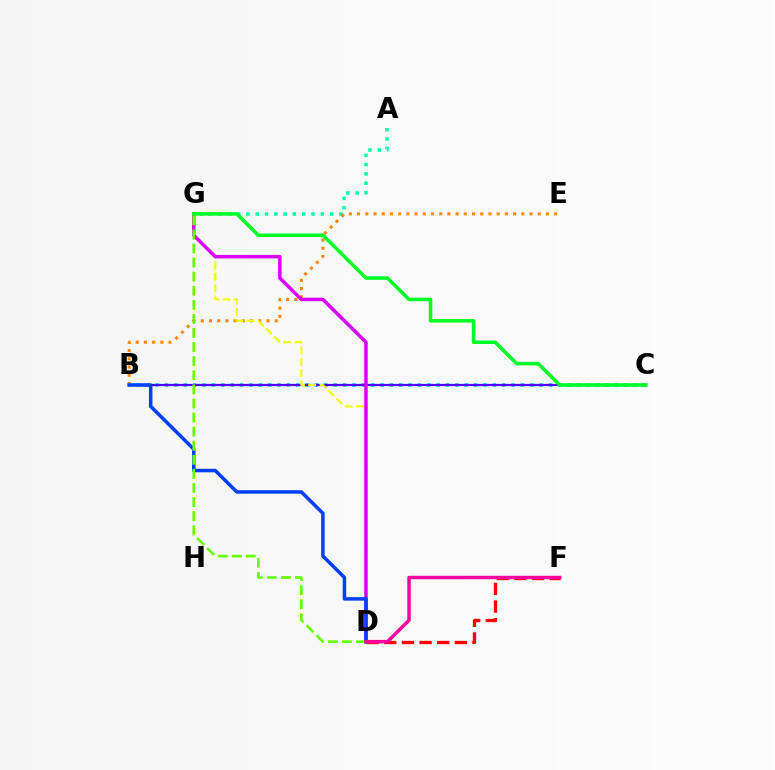{('B', 'C'): [{'color': '#00c7ff', 'line_style': 'dotted', 'thickness': 2.54}, {'color': '#4f00ff', 'line_style': 'solid', 'thickness': 1.59}], ('A', 'G'): [{'color': '#00ffaf', 'line_style': 'dotted', 'thickness': 2.53}], ('B', 'E'): [{'color': '#ff8800', 'line_style': 'dotted', 'thickness': 2.23}], ('D', 'G'): [{'color': '#eeff00', 'line_style': 'dashed', 'thickness': 1.54}, {'color': '#d600ff', 'line_style': 'solid', 'thickness': 2.5}, {'color': '#66ff00', 'line_style': 'dashed', 'thickness': 1.91}], ('C', 'G'): [{'color': '#00ff27', 'line_style': 'solid', 'thickness': 2.56}], ('D', 'F'): [{'color': '#ff0000', 'line_style': 'dashed', 'thickness': 2.4}, {'color': '#ff00a0', 'line_style': 'solid', 'thickness': 2.49}], ('B', 'D'): [{'color': '#003fff', 'line_style': 'solid', 'thickness': 2.52}]}